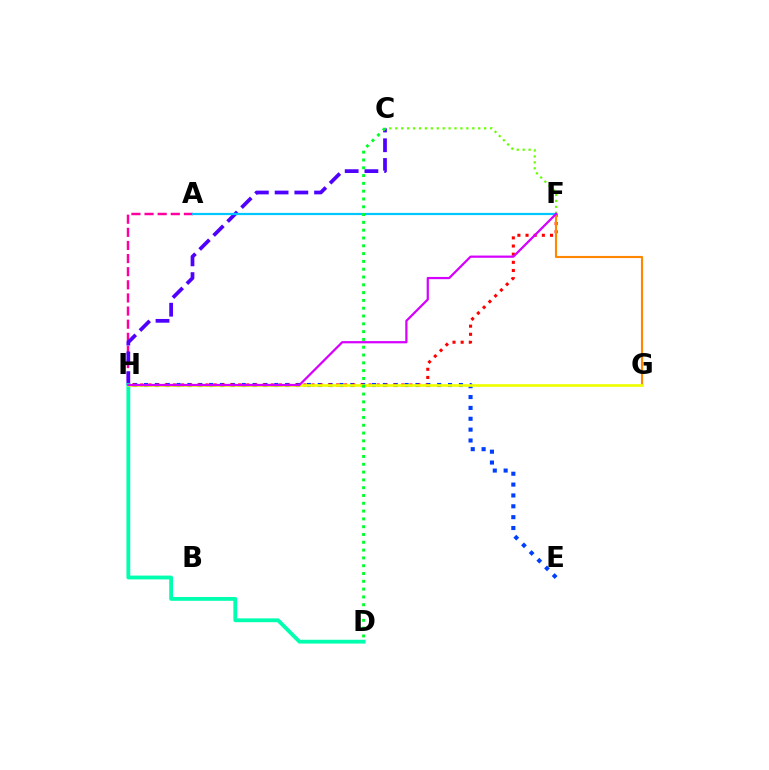{('A', 'H'): [{'color': '#ff00a0', 'line_style': 'dashed', 'thickness': 1.78}], ('E', 'H'): [{'color': '#003fff', 'line_style': 'dotted', 'thickness': 2.95}], ('C', 'H'): [{'color': '#4f00ff', 'line_style': 'dashed', 'thickness': 2.68}], ('D', 'H'): [{'color': '#00ffaf', 'line_style': 'solid', 'thickness': 2.75}], ('F', 'H'): [{'color': '#ff0000', 'line_style': 'dotted', 'thickness': 2.22}, {'color': '#d600ff', 'line_style': 'solid', 'thickness': 1.61}], ('C', 'F'): [{'color': '#66ff00', 'line_style': 'dotted', 'thickness': 1.61}], ('F', 'G'): [{'color': '#ff8800', 'line_style': 'solid', 'thickness': 1.53}], ('A', 'F'): [{'color': '#00c7ff', 'line_style': 'solid', 'thickness': 1.6}], ('G', 'H'): [{'color': '#eeff00', 'line_style': 'solid', 'thickness': 1.93}], ('C', 'D'): [{'color': '#00ff27', 'line_style': 'dotted', 'thickness': 2.12}]}